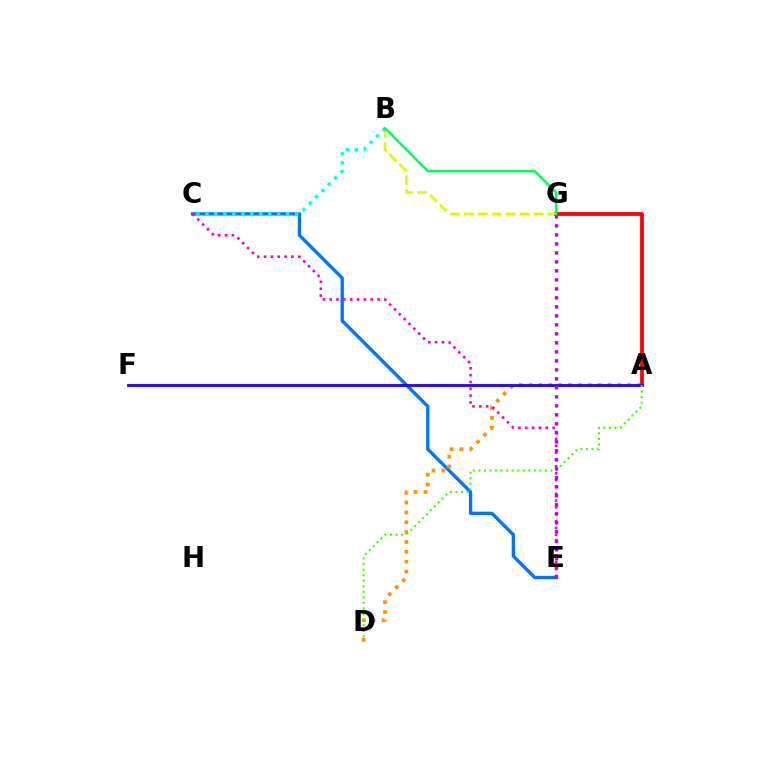{('C', 'E'): [{'color': '#0074ff', 'line_style': 'solid', 'thickness': 2.38}, {'color': '#ff00ac', 'line_style': 'dotted', 'thickness': 1.86}], ('A', 'D'): [{'color': '#ff9400', 'line_style': 'dotted', 'thickness': 2.68}, {'color': '#3dff00', 'line_style': 'dotted', 'thickness': 1.51}], ('A', 'G'): [{'color': '#ff0000', 'line_style': 'solid', 'thickness': 2.74}], ('B', 'G'): [{'color': '#d1ff00', 'line_style': 'dashed', 'thickness': 1.89}, {'color': '#00ff5c', 'line_style': 'solid', 'thickness': 1.79}], ('A', 'F'): [{'color': '#2500ff', 'line_style': 'solid', 'thickness': 2.02}], ('B', 'C'): [{'color': '#00fff6', 'line_style': 'dotted', 'thickness': 2.44}], ('E', 'G'): [{'color': '#b900ff', 'line_style': 'dotted', 'thickness': 2.44}]}